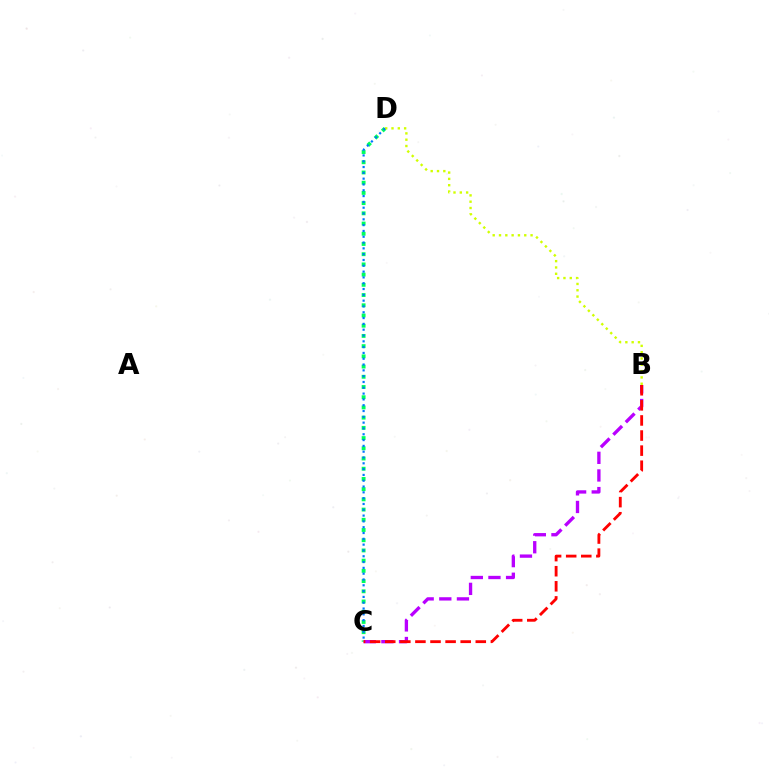{('C', 'D'): [{'color': '#00ff5c', 'line_style': 'dotted', 'thickness': 2.78}, {'color': '#0074ff', 'line_style': 'dotted', 'thickness': 1.58}], ('B', 'C'): [{'color': '#b900ff', 'line_style': 'dashed', 'thickness': 2.4}, {'color': '#ff0000', 'line_style': 'dashed', 'thickness': 2.05}], ('B', 'D'): [{'color': '#d1ff00', 'line_style': 'dotted', 'thickness': 1.72}]}